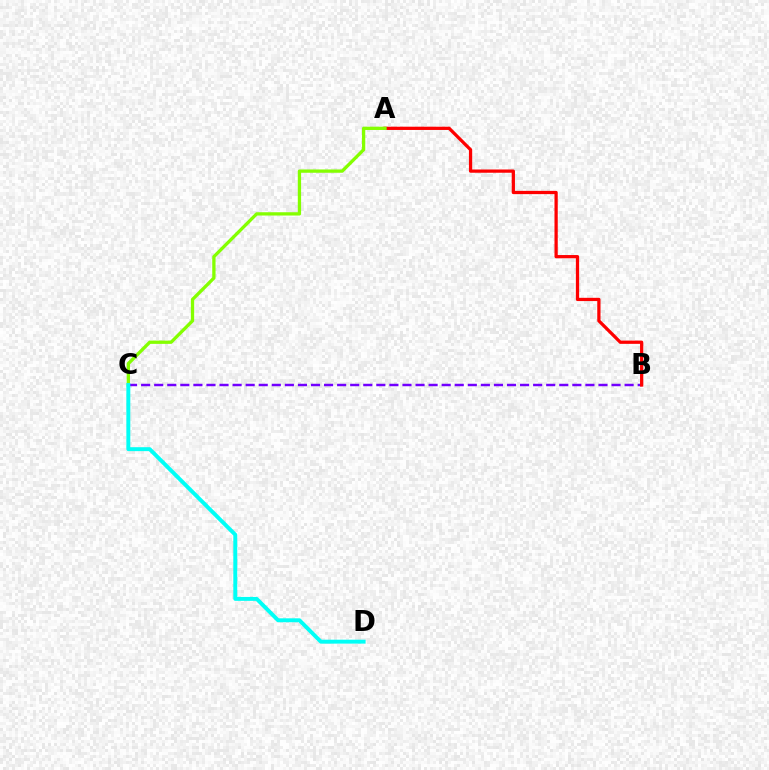{('B', 'C'): [{'color': '#7200ff', 'line_style': 'dashed', 'thickness': 1.78}], ('A', 'B'): [{'color': '#ff0000', 'line_style': 'solid', 'thickness': 2.34}], ('A', 'C'): [{'color': '#84ff00', 'line_style': 'solid', 'thickness': 2.37}], ('C', 'D'): [{'color': '#00fff6', 'line_style': 'solid', 'thickness': 2.83}]}